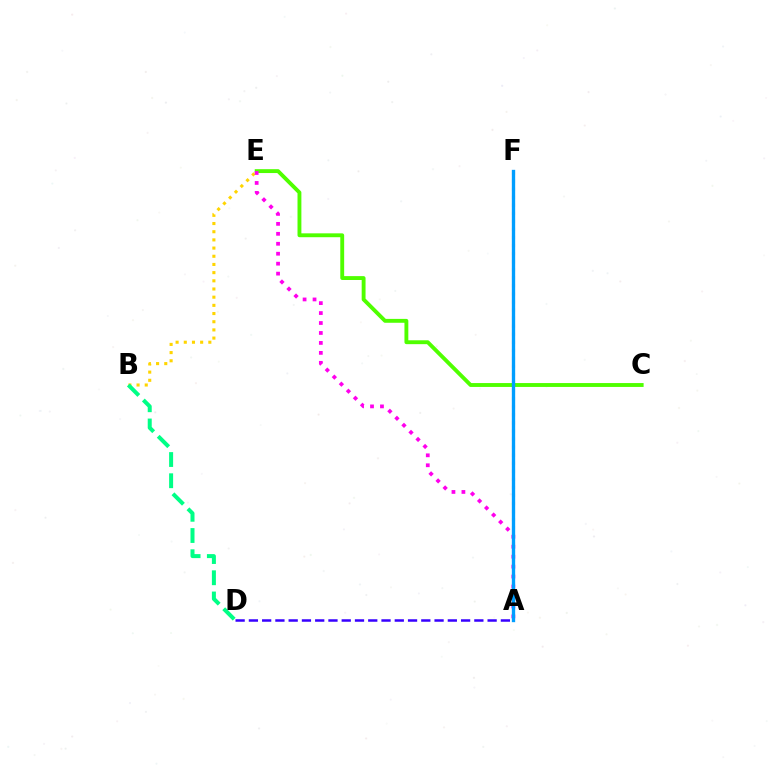{('B', 'E'): [{'color': '#ffd500', 'line_style': 'dotted', 'thickness': 2.22}], ('C', 'E'): [{'color': '#4fff00', 'line_style': 'solid', 'thickness': 2.79}], ('B', 'D'): [{'color': '#00ff86', 'line_style': 'dashed', 'thickness': 2.88}], ('A', 'F'): [{'color': '#ff0000', 'line_style': 'dotted', 'thickness': 2.19}, {'color': '#009eff', 'line_style': 'solid', 'thickness': 2.4}], ('A', 'D'): [{'color': '#3700ff', 'line_style': 'dashed', 'thickness': 1.8}], ('A', 'E'): [{'color': '#ff00ed', 'line_style': 'dotted', 'thickness': 2.7}]}